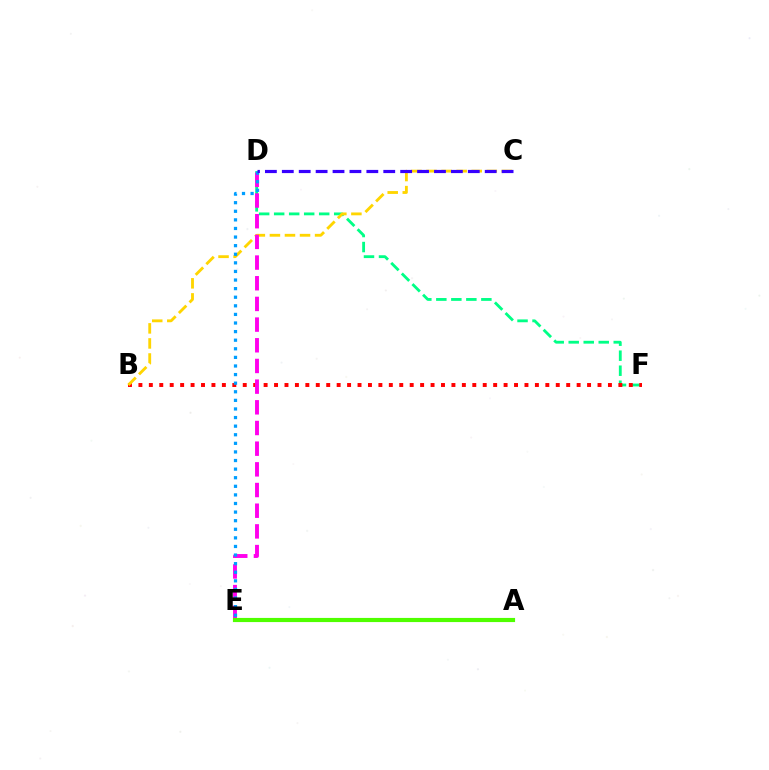{('D', 'F'): [{'color': '#00ff86', 'line_style': 'dashed', 'thickness': 2.04}], ('B', 'F'): [{'color': '#ff0000', 'line_style': 'dotted', 'thickness': 2.83}], ('B', 'C'): [{'color': '#ffd500', 'line_style': 'dashed', 'thickness': 2.05}], ('D', 'E'): [{'color': '#ff00ed', 'line_style': 'dashed', 'thickness': 2.81}, {'color': '#009eff', 'line_style': 'dotted', 'thickness': 2.34}], ('C', 'D'): [{'color': '#3700ff', 'line_style': 'dashed', 'thickness': 2.3}], ('A', 'E'): [{'color': '#4fff00', 'line_style': 'solid', 'thickness': 2.99}]}